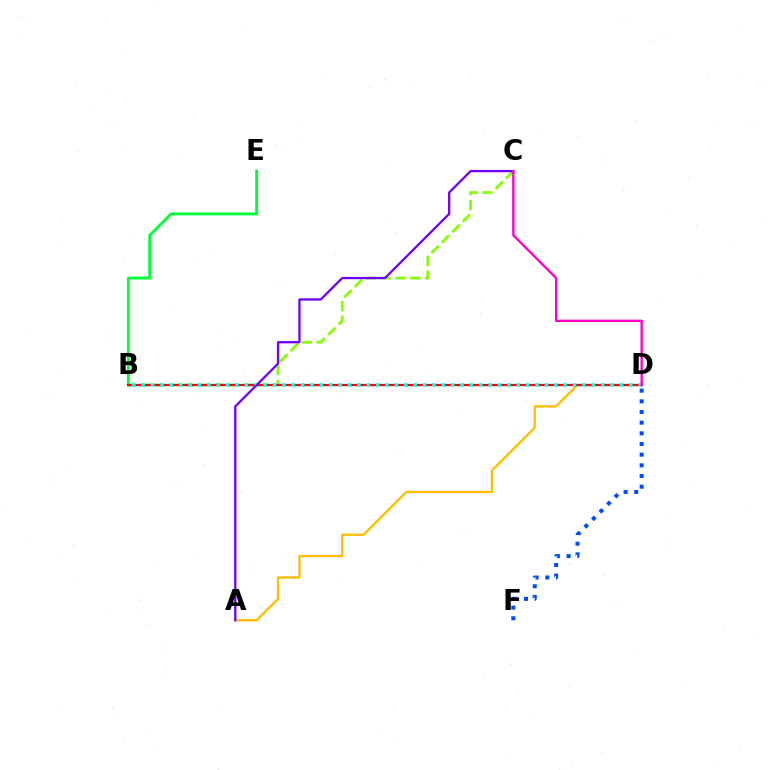{('D', 'F'): [{'color': '#004bff', 'line_style': 'dotted', 'thickness': 2.9}], ('B', 'C'): [{'color': '#84ff00', 'line_style': 'dashed', 'thickness': 2.0}], ('B', 'E'): [{'color': '#00ff39', 'line_style': 'solid', 'thickness': 2.07}], ('A', 'D'): [{'color': '#ffbd00', 'line_style': 'solid', 'thickness': 1.65}], ('B', 'D'): [{'color': '#ff0000', 'line_style': 'solid', 'thickness': 1.61}, {'color': '#00fff6', 'line_style': 'dotted', 'thickness': 2.55}], ('A', 'C'): [{'color': '#7200ff', 'line_style': 'solid', 'thickness': 1.64}], ('C', 'D'): [{'color': '#ff00cf', 'line_style': 'solid', 'thickness': 1.7}]}